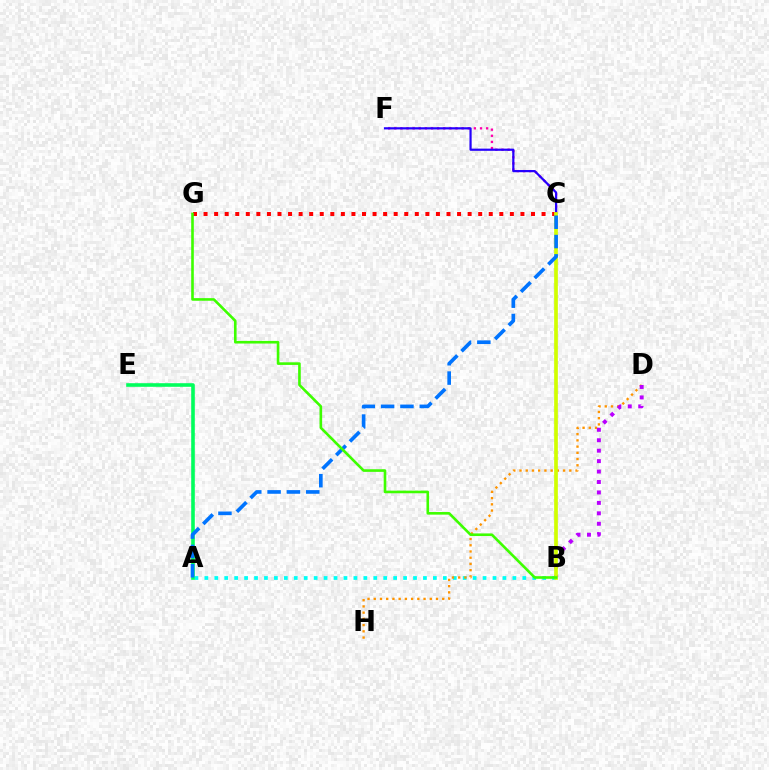{('A', 'B'): [{'color': '#00fff6', 'line_style': 'dotted', 'thickness': 2.7}], ('D', 'H'): [{'color': '#ff9400', 'line_style': 'dotted', 'thickness': 1.69}], ('B', 'D'): [{'color': '#b900ff', 'line_style': 'dotted', 'thickness': 2.84}], ('C', 'F'): [{'color': '#ff00ac', 'line_style': 'dotted', 'thickness': 1.66}, {'color': '#2500ff', 'line_style': 'solid', 'thickness': 1.58}], ('C', 'G'): [{'color': '#ff0000', 'line_style': 'dotted', 'thickness': 2.87}], ('A', 'E'): [{'color': '#00ff5c', 'line_style': 'solid', 'thickness': 2.59}], ('B', 'C'): [{'color': '#d1ff00', 'line_style': 'solid', 'thickness': 2.65}], ('A', 'C'): [{'color': '#0074ff', 'line_style': 'dashed', 'thickness': 2.63}], ('B', 'G'): [{'color': '#3dff00', 'line_style': 'solid', 'thickness': 1.88}]}